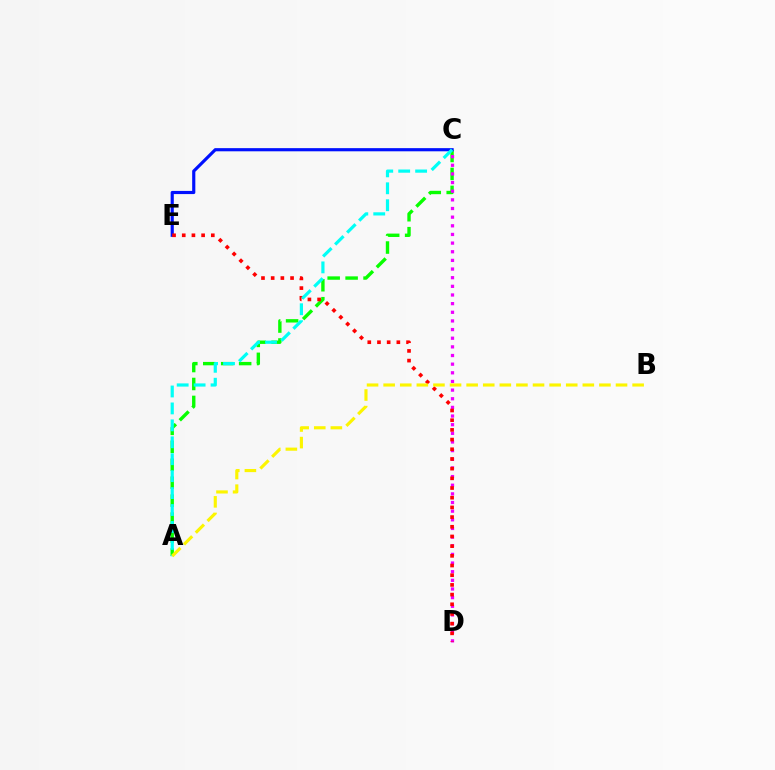{('A', 'C'): [{'color': '#08ff00', 'line_style': 'dashed', 'thickness': 2.44}, {'color': '#00fff6', 'line_style': 'dashed', 'thickness': 2.3}], ('C', 'E'): [{'color': '#0010ff', 'line_style': 'solid', 'thickness': 2.27}], ('C', 'D'): [{'color': '#ee00ff', 'line_style': 'dotted', 'thickness': 2.35}], ('D', 'E'): [{'color': '#ff0000', 'line_style': 'dotted', 'thickness': 2.63}], ('A', 'B'): [{'color': '#fcf500', 'line_style': 'dashed', 'thickness': 2.25}]}